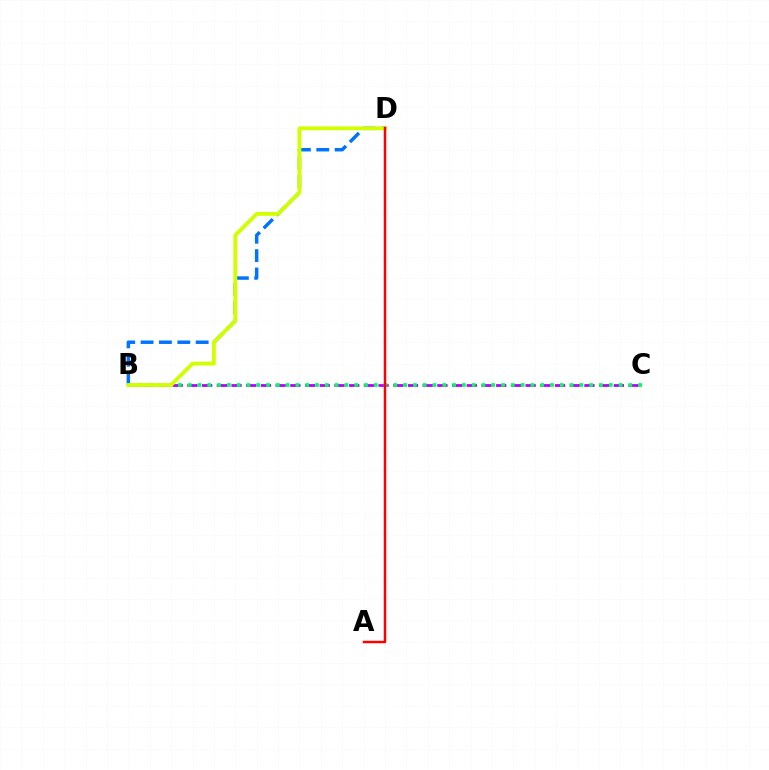{('B', 'D'): [{'color': '#0074ff', 'line_style': 'dashed', 'thickness': 2.5}, {'color': '#d1ff00', 'line_style': 'solid', 'thickness': 2.77}], ('B', 'C'): [{'color': '#b900ff', 'line_style': 'dashed', 'thickness': 2.0}, {'color': '#00ff5c', 'line_style': 'dotted', 'thickness': 2.66}], ('A', 'D'): [{'color': '#ff0000', 'line_style': 'solid', 'thickness': 1.79}]}